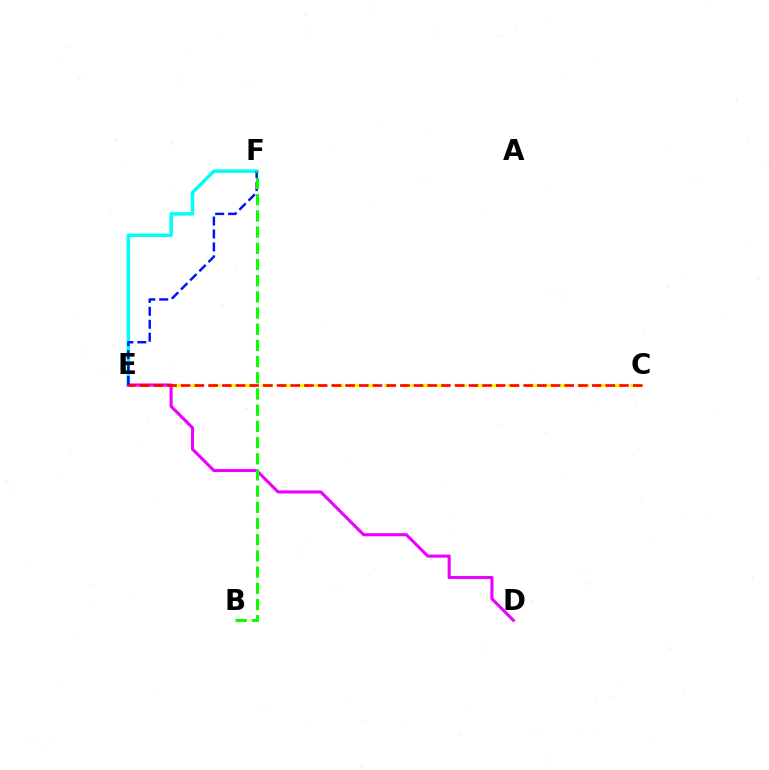{('E', 'F'): [{'color': '#00fff6', 'line_style': 'solid', 'thickness': 2.52}, {'color': '#0010ff', 'line_style': 'dashed', 'thickness': 1.76}], ('C', 'E'): [{'color': '#fcf500', 'line_style': 'dashed', 'thickness': 2.39}, {'color': '#ff0000', 'line_style': 'dashed', 'thickness': 1.86}], ('D', 'E'): [{'color': '#ee00ff', 'line_style': 'solid', 'thickness': 2.22}], ('B', 'F'): [{'color': '#08ff00', 'line_style': 'dashed', 'thickness': 2.2}]}